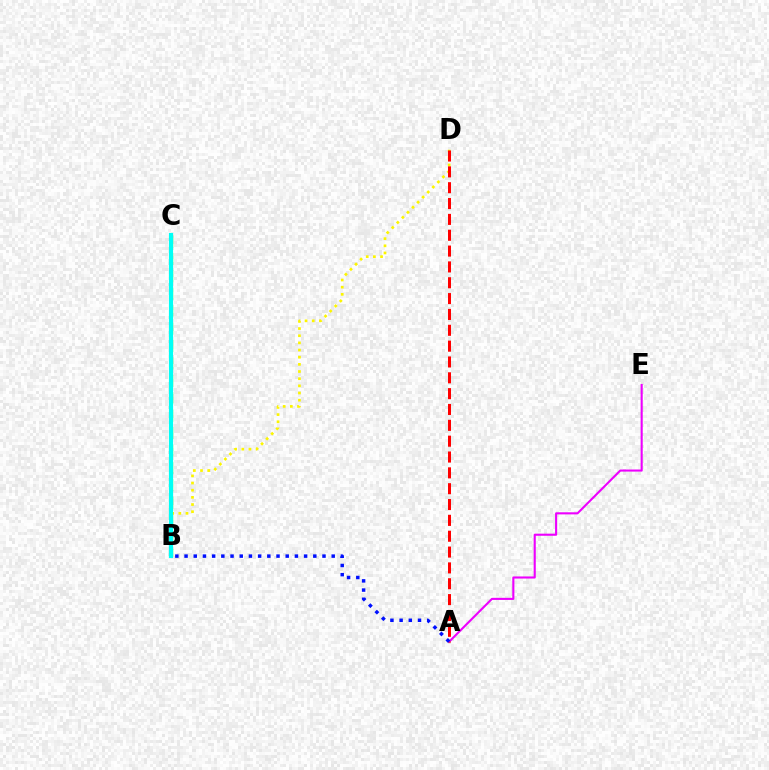{('B', 'C'): [{'color': '#08ff00', 'line_style': 'dashed', 'thickness': 2.36}, {'color': '#00fff6', 'line_style': 'solid', 'thickness': 2.99}], ('B', 'D'): [{'color': '#fcf500', 'line_style': 'dotted', 'thickness': 1.95}], ('A', 'E'): [{'color': '#ee00ff', 'line_style': 'solid', 'thickness': 1.52}], ('A', 'D'): [{'color': '#ff0000', 'line_style': 'dashed', 'thickness': 2.15}], ('A', 'B'): [{'color': '#0010ff', 'line_style': 'dotted', 'thickness': 2.5}]}